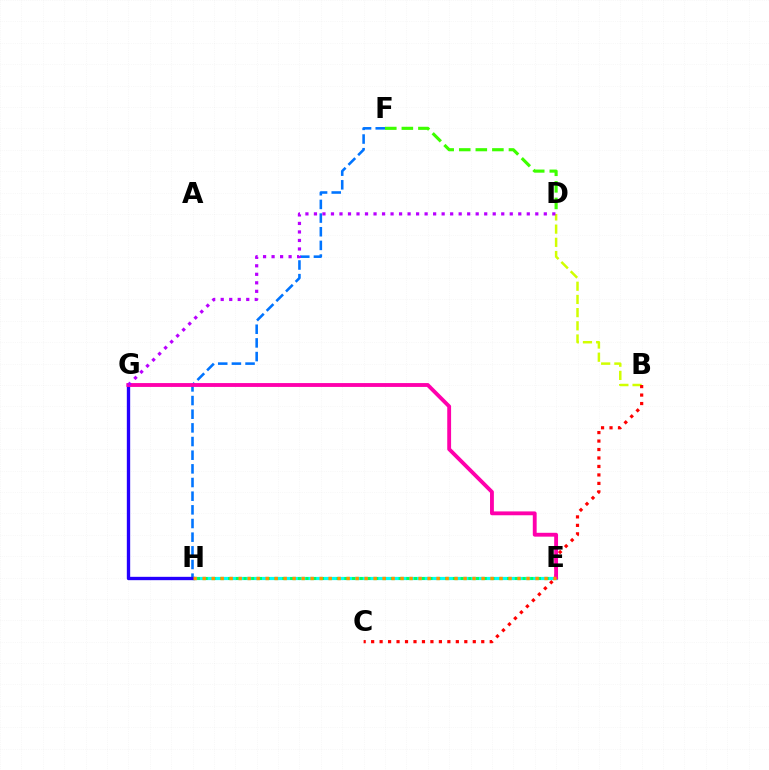{('F', 'H'): [{'color': '#0074ff', 'line_style': 'dashed', 'thickness': 1.86}], ('E', 'H'): [{'color': '#00fff6', 'line_style': 'solid', 'thickness': 2.32}, {'color': '#00ff5c', 'line_style': 'dotted', 'thickness': 2.11}, {'color': '#ff9400', 'line_style': 'dotted', 'thickness': 2.44}], ('B', 'D'): [{'color': '#d1ff00', 'line_style': 'dashed', 'thickness': 1.79}], ('G', 'H'): [{'color': '#2500ff', 'line_style': 'solid', 'thickness': 2.41}], ('B', 'C'): [{'color': '#ff0000', 'line_style': 'dotted', 'thickness': 2.3}], ('D', 'F'): [{'color': '#3dff00', 'line_style': 'dashed', 'thickness': 2.25}], ('E', 'G'): [{'color': '#ff00ac', 'line_style': 'solid', 'thickness': 2.77}], ('D', 'G'): [{'color': '#b900ff', 'line_style': 'dotted', 'thickness': 2.31}]}